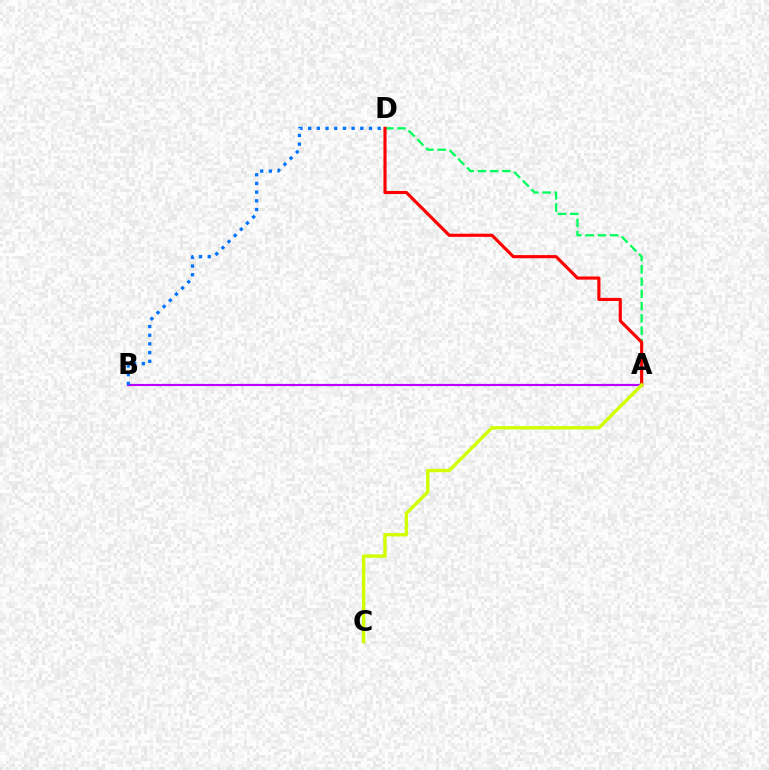{('A', 'B'): [{'color': '#b900ff', 'line_style': 'solid', 'thickness': 1.57}], ('A', 'D'): [{'color': '#00ff5c', 'line_style': 'dashed', 'thickness': 1.67}, {'color': '#ff0000', 'line_style': 'solid', 'thickness': 2.26}], ('A', 'C'): [{'color': '#d1ff00', 'line_style': 'solid', 'thickness': 2.43}], ('B', 'D'): [{'color': '#0074ff', 'line_style': 'dotted', 'thickness': 2.36}]}